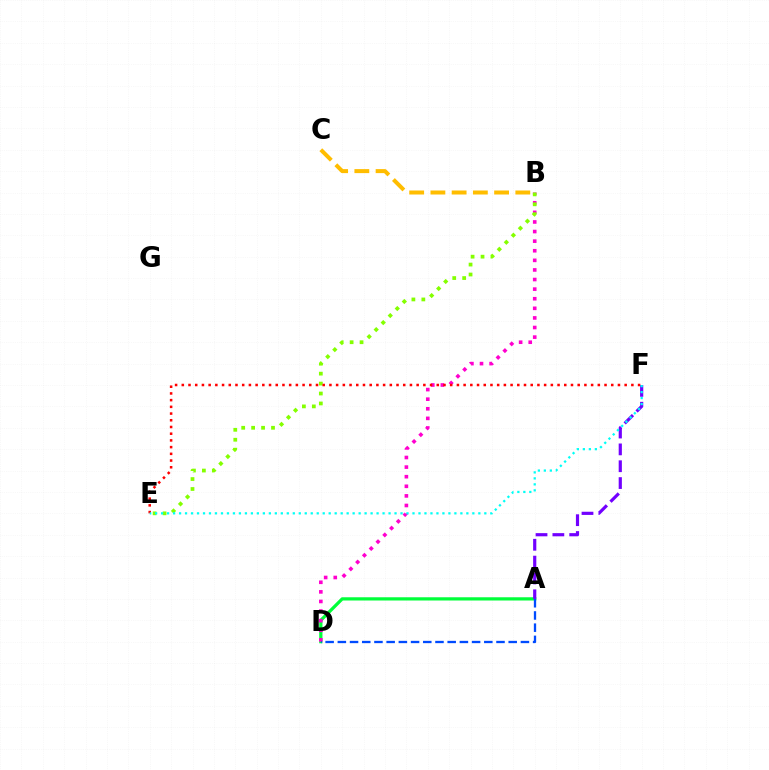{('A', 'D'): [{'color': '#00ff39', 'line_style': 'solid', 'thickness': 2.33}, {'color': '#004bff', 'line_style': 'dashed', 'thickness': 1.66}], ('B', 'D'): [{'color': '#ff00cf', 'line_style': 'dotted', 'thickness': 2.61}], ('B', 'E'): [{'color': '#84ff00', 'line_style': 'dotted', 'thickness': 2.7}], ('E', 'F'): [{'color': '#ff0000', 'line_style': 'dotted', 'thickness': 1.82}, {'color': '#00fff6', 'line_style': 'dotted', 'thickness': 1.63}], ('A', 'F'): [{'color': '#7200ff', 'line_style': 'dashed', 'thickness': 2.29}], ('B', 'C'): [{'color': '#ffbd00', 'line_style': 'dashed', 'thickness': 2.88}]}